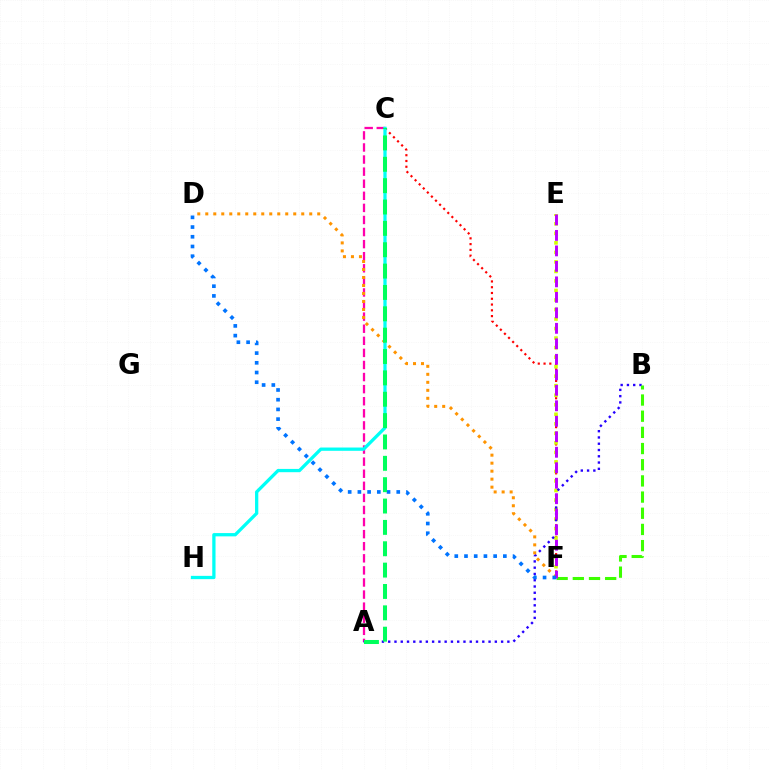{('C', 'F'): [{'color': '#ff0000', 'line_style': 'dotted', 'thickness': 1.57}], ('E', 'F'): [{'color': '#d1ff00', 'line_style': 'dotted', 'thickness': 2.59}, {'color': '#b900ff', 'line_style': 'dashed', 'thickness': 2.1}], ('A', 'C'): [{'color': '#ff00ac', 'line_style': 'dashed', 'thickness': 1.64}, {'color': '#00ff5c', 'line_style': 'dashed', 'thickness': 2.9}], ('C', 'H'): [{'color': '#00fff6', 'line_style': 'solid', 'thickness': 2.36}], ('A', 'B'): [{'color': '#2500ff', 'line_style': 'dotted', 'thickness': 1.7}], ('B', 'F'): [{'color': '#3dff00', 'line_style': 'dashed', 'thickness': 2.2}], ('D', 'F'): [{'color': '#ff9400', 'line_style': 'dotted', 'thickness': 2.17}, {'color': '#0074ff', 'line_style': 'dotted', 'thickness': 2.64}]}